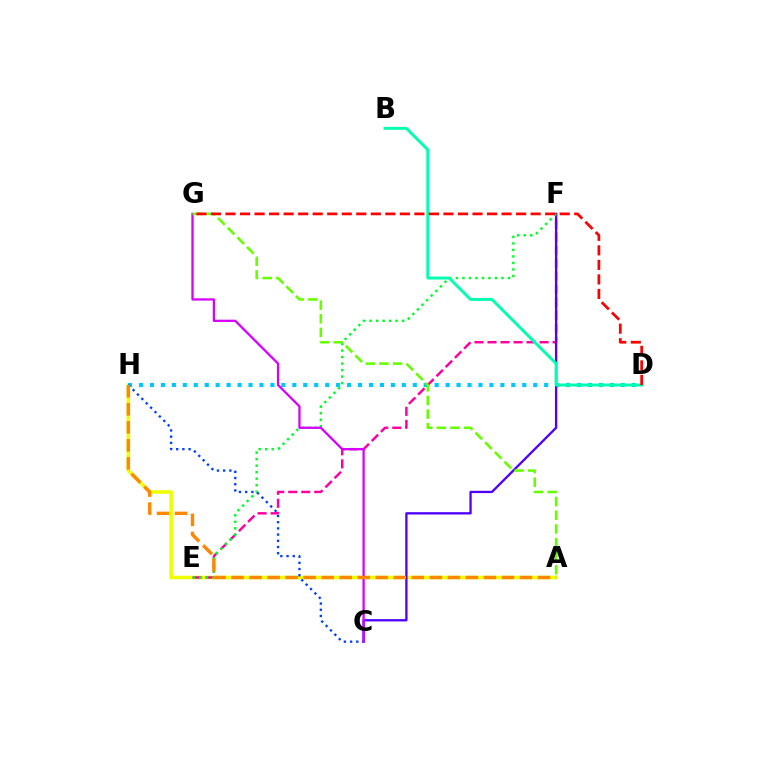{('A', 'H'): [{'color': '#eeff00', 'line_style': 'solid', 'thickness': 2.55}, {'color': '#ff8800', 'line_style': 'dashed', 'thickness': 2.45}], ('D', 'H'): [{'color': '#00c7ff', 'line_style': 'dotted', 'thickness': 2.98}], ('E', 'F'): [{'color': '#ff00a0', 'line_style': 'dashed', 'thickness': 1.77}, {'color': '#00ff27', 'line_style': 'dotted', 'thickness': 1.77}], ('C', 'F'): [{'color': '#4f00ff', 'line_style': 'solid', 'thickness': 1.67}], ('C', 'H'): [{'color': '#003fff', 'line_style': 'dotted', 'thickness': 1.68}], ('C', 'G'): [{'color': '#d600ff', 'line_style': 'solid', 'thickness': 1.64}], ('A', 'G'): [{'color': '#66ff00', 'line_style': 'dashed', 'thickness': 1.85}], ('B', 'D'): [{'color': '#00ffaf', 'line_style': 'solid', 'thickness': 2.11}], ('D', 'G'): [{'color': '#ff0000', 'line_style': 'dashed', 'thickness': 1.97}]}